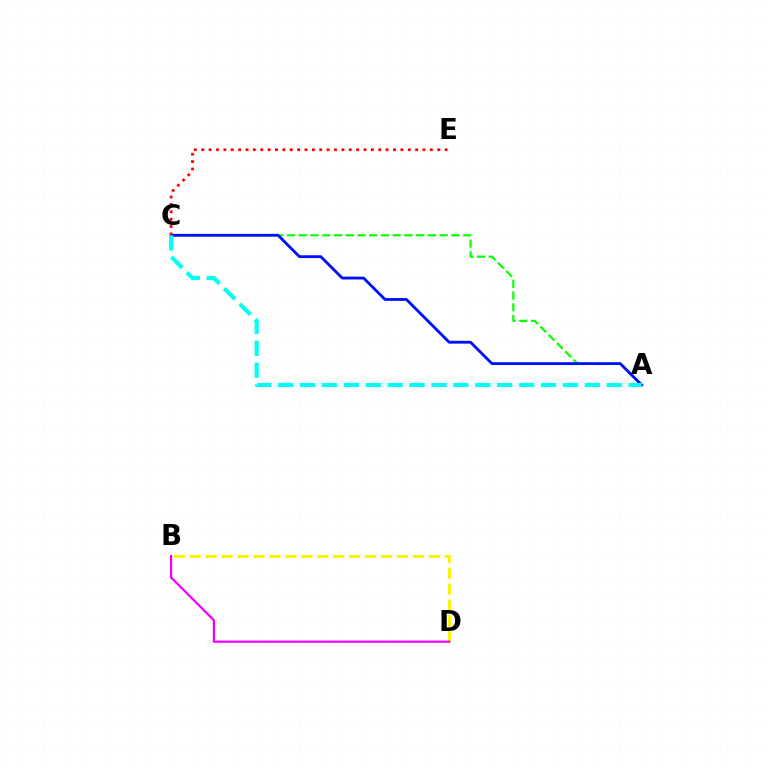{('B', 'D'): [{'color': '#fcf500', 'line_style': 'dashed', 'thickness': 2.17}, {'color': '#ee00ff', 'line_style': 'solid', 'thickness': 1.59}], ('A', 'C'): [{'color': '#08ff00', 'line_style': 'dashed', 'thickness': 1.59}, {'color': '#0010ff', 'line_style': 'solid', 'thickness': 2.04}, {'color': '#00fff6', 'line_style': 'dashed', 'thickness': 2.98}], ('C', 'E'): [{'color': '#ff0000', 'line_style': 'dotted', 'thickness': 2.0}]}